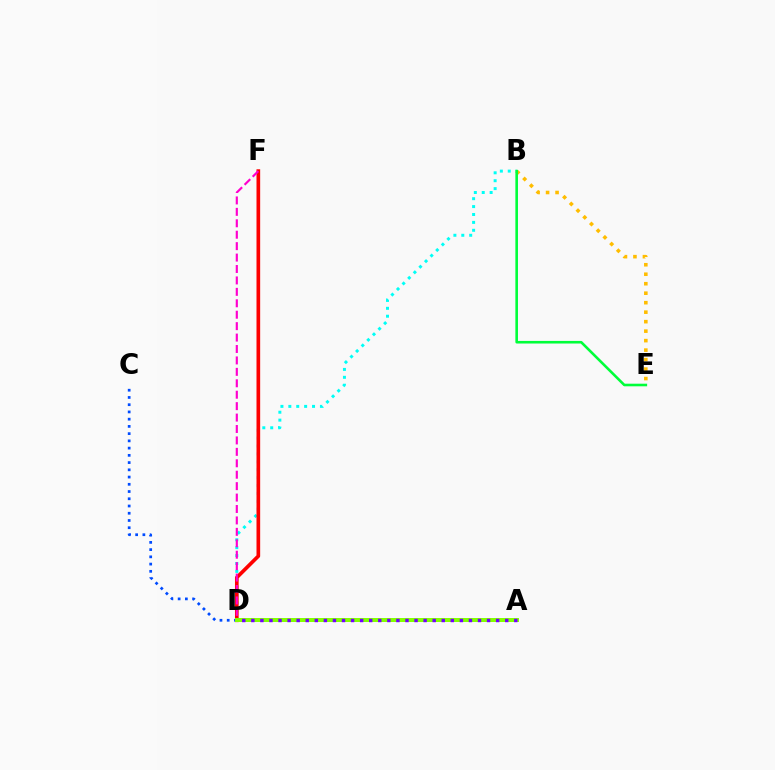{('B', 'D'): [{'color': '#00fff6', 'line_style': 'dotted', 'thickness': 2.15}], ('D', 'F'): [{'color': '#ff0000', 'line_style': 'solid', 'thickness': 2.64}, {'color': '#ff00cf', 'line_style': 'dashed', 'thickness': 1.55}], ('C', 'D'): [{'color': '#004bff', 'line_style': 'dotted', 'thickness': 1.97}], ('A', 'D'): [{'color': '#84ff00', 'line_style': 'solid', 'thickness': 2.87}, {'color': '#7200ff', 'line_style': 'dotted', 'thickness': 2.46}], ('B', 'E'): [{'color': '#ffbd00', 'line_style': 'dotted', 'thickness': 2.58}, {'color': '#00ff39', 'line_style': 'solid', 'thickness': 1.87}]}